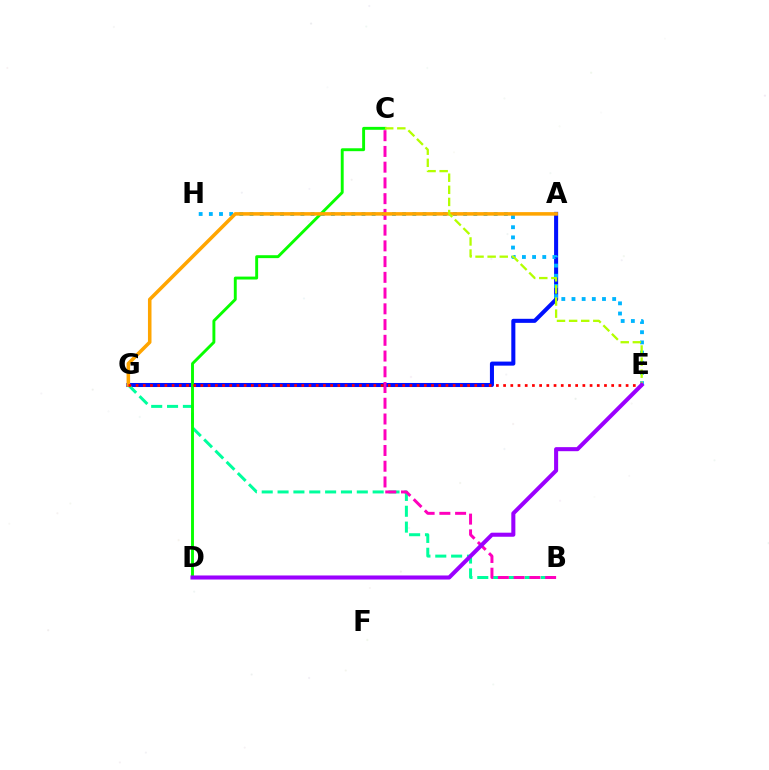{('A', 'G'): [{'color': '#0010ff', 'line_style': 'solid', 'thickness': 2.92}, {'color': '#ffa500', 'line_style': 'solid', 'thickness': 2.55}], ('B', 'G'): [{'color': '#00ff9d', 'line_style': 'dashed', 'thickness': 2.15}], ('E', 'H'): [{'color': '#00b5ff', 'line_style': 'dotted', 'thickness': 2.76}], ('B', 'C'): [{'color': '#ff00bd', 'line_style': 'dashed', 'thickness': 2.14}], ('C', 'D'): [{'color': '#08ff00', 'line_style': 'solid', 'thickness': 2.09}], ('E', 'G'): [{'color': '#ff0000', 'line_style': 'dotted', 'thickness': 1.96}], ('C', 'E'): [{'color': '#b3ff00', 'line_style': 'dashed', 'thickness': 1.64}], ('D', 'E'): [{'color': '#9b00ff', 'line_style': 'solid', 'thickness': 2.92}]}